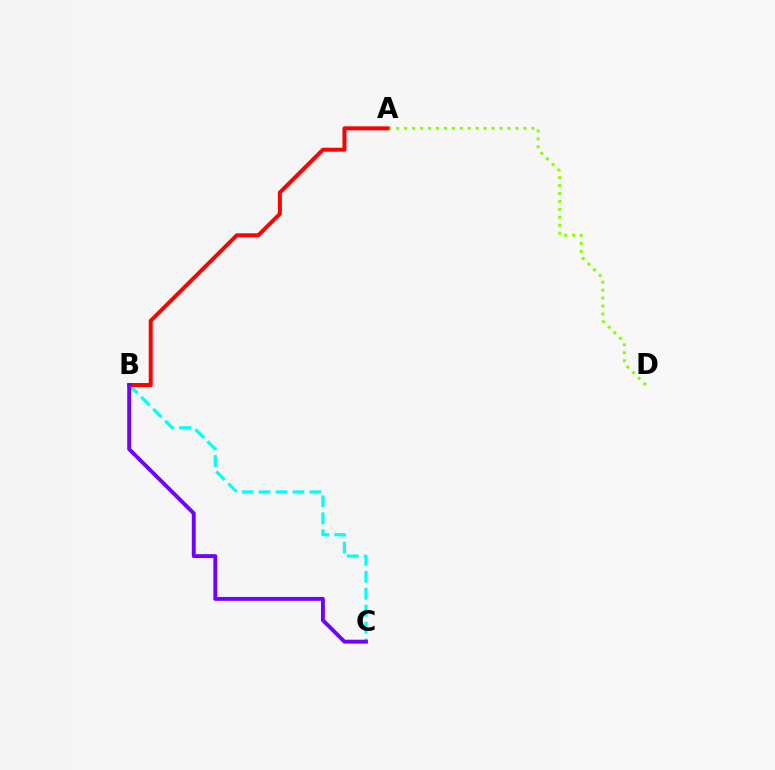{('A', 'D'): [{'color': '#84ff00', 'line_style': 'dotted', 'thickness': 2.16}], ('B', 'C'): [{'color': '#00fff6', 'line_style': 'dashed', 'thickness': 2.3}, {'color': '#7200ff', 'line_style': 'solid', 'thickness': 2.8}], ('A', 'B'): [{'color': '#ff0000', 'line_style': 'solid', 'thickness': 2.86}]}